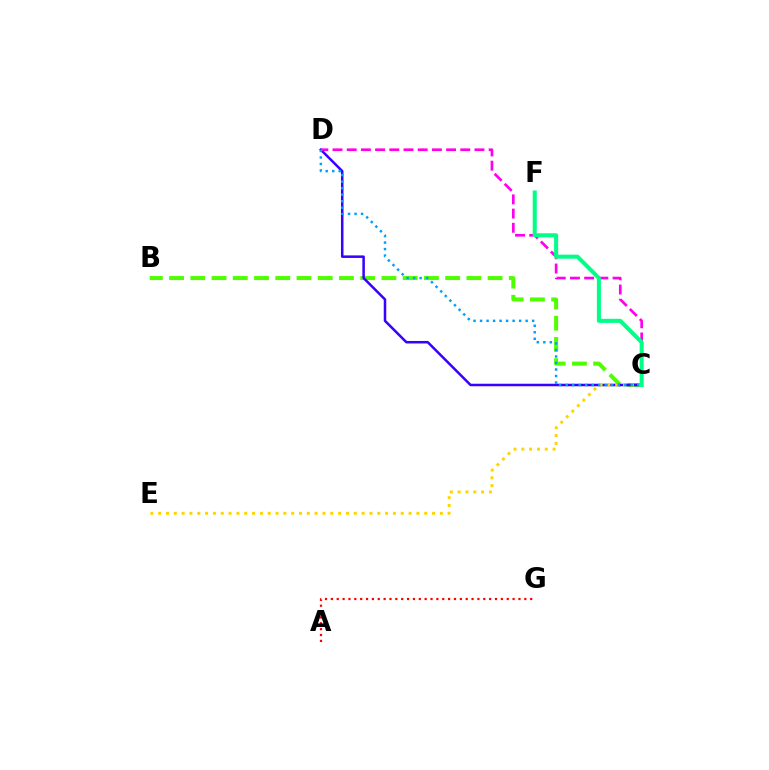{('B', 'C'): [{'color': '#4fff00', 'line_style': 'dashed', 'thickness': 2.88}], ('C', 'D'): [{'color': '#3700ff', 'line_style': 'solid', 'thickness': 1.81}, {'color': '#ff00ed', 'line_style': 'dashed', 'thickness': 1.93}, {'color': '#009eff', 'line_style': 'dotted', 'thickness': 1.77}], ('C', 'E'): [{'color': '#ffd500', 'line_style': 'dotted', 'thickness': 2.13}], ('C', 'F'): [{'color': '#00ff86', 'line_style': 'solid', 'thickness': 2.91}], ('A', 'G'): [{'color': '#ff0000', 'line_style': 'dotted', 'thickness': 1.59}]}